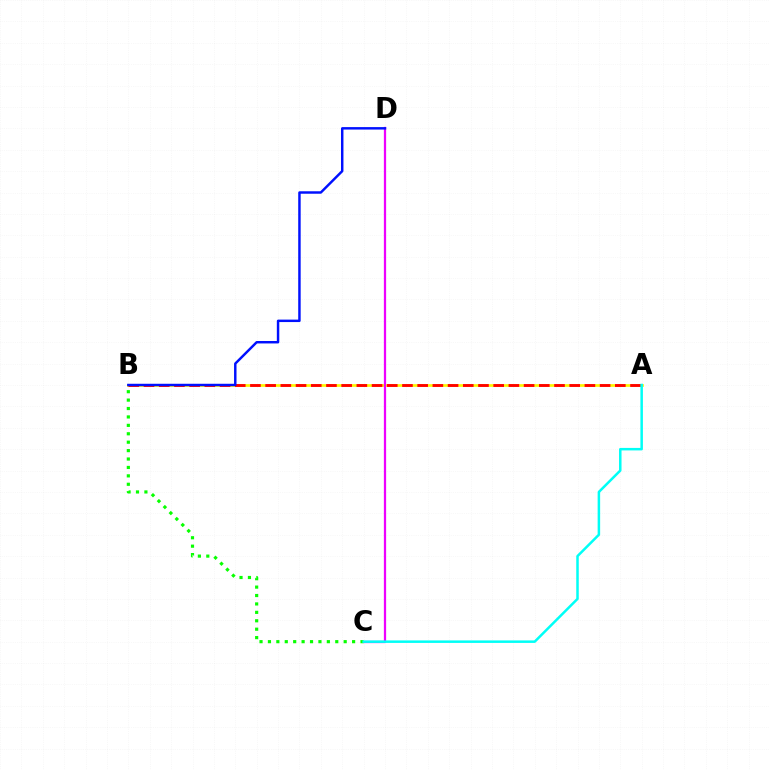{('A', 'B'): [{'color': '#fcf500', 'line_style': 'solid', 'thickness': 1.94}, {'color': '#ff0000', 'line_style': 'dashed', 'thickness': 2.07}], ('C', 'D'): [{'color': '#ee00ff', 'line_style': 'solid', 'thickness': 1.62}], ('B', 'C'): [{'color': '#08ff00', 'line_style': 'dotted', 'thickness': 2.29}], ('A', 'C'): [{'color': '#00fff6', 'line_style': 'solid', 'thickness': 1.8}], ('B', 'D'): [{'color': '#0010ff', 'line_style': 'solid', 'thickness': 1.77}]}